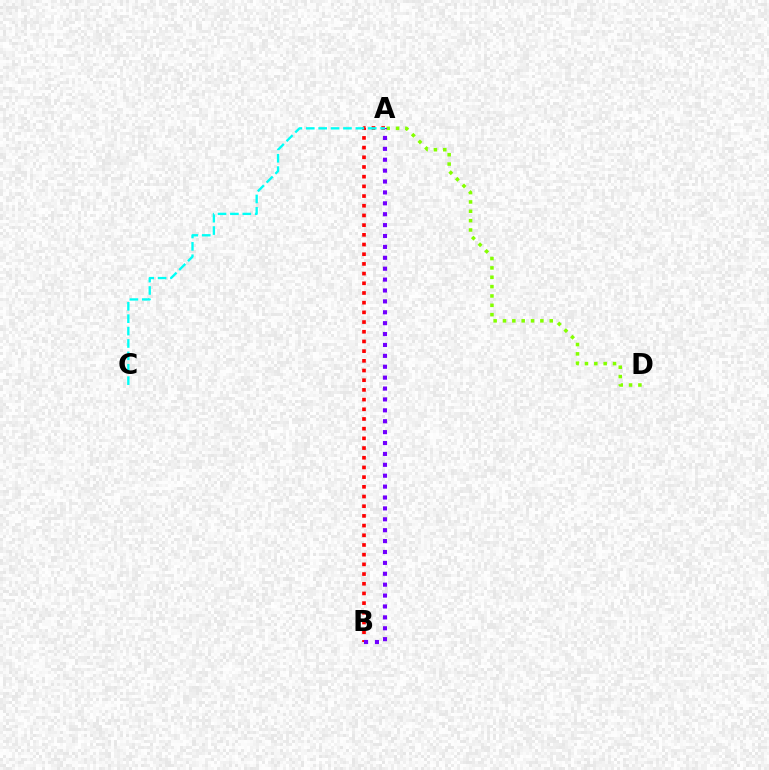{('A', 'D'): [{'color': '#84ff00', 'line_style': 'dotted', 'thickness': 2.54}], ('A', 'B'): [{'color': '#ff0000', 'line_style': 'dotted', 'thickness': 2.63}, {'color': '#7200ff', 'line_style': 'dotted', 'thickness': 2.96}], ('A', 'C'): [{'color': '#00fff6', 'line_style': 'dashed', 'thickness': 1.68}]}